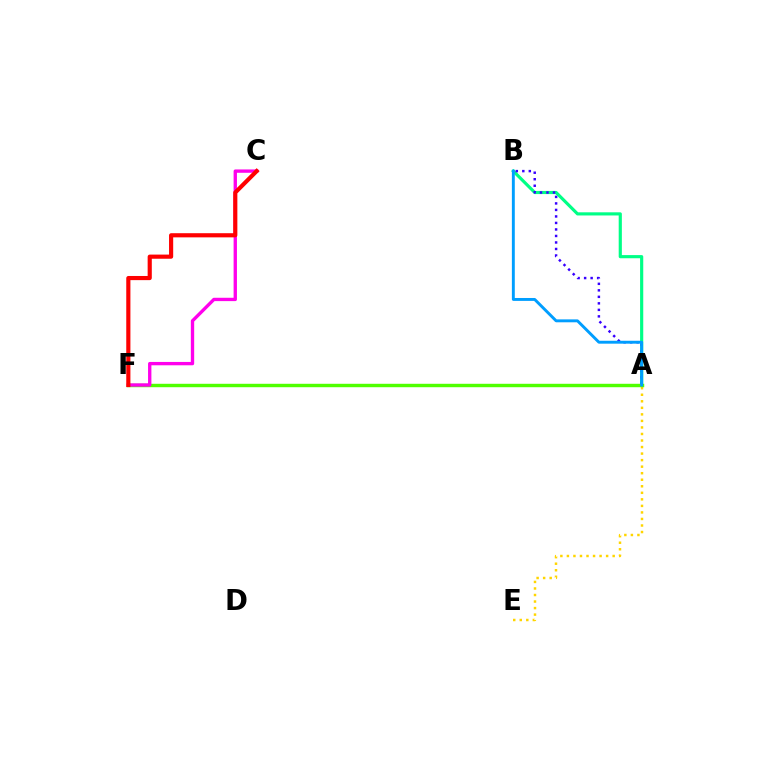{('A', 'B'): [{'color': '#00ff86', 'line_style': 'solid', 'thickness': 2.28}, {'color': '#3700ff', 'line_style': 'dotted', 'thickness': 1.77}, {'color': '#009eff', 'line_style': 'solid', 'thickness': 2.09}], ('A', 'E'): [{'color': '#ffd500', 'line_style': 'dotted', 'thickness': 1.78}], ('A', 'F'): [{'color': '#4fff00', 'line_style': 'solid', 'thickness': 2.47}], ('C', 'F'): [{'color': '#ff00ed', 'line_style': 'solid', 'thickness': 2.41}, {'color': '#ff0000', 'line_style': 'solid', 'thickness': 2.99}]}